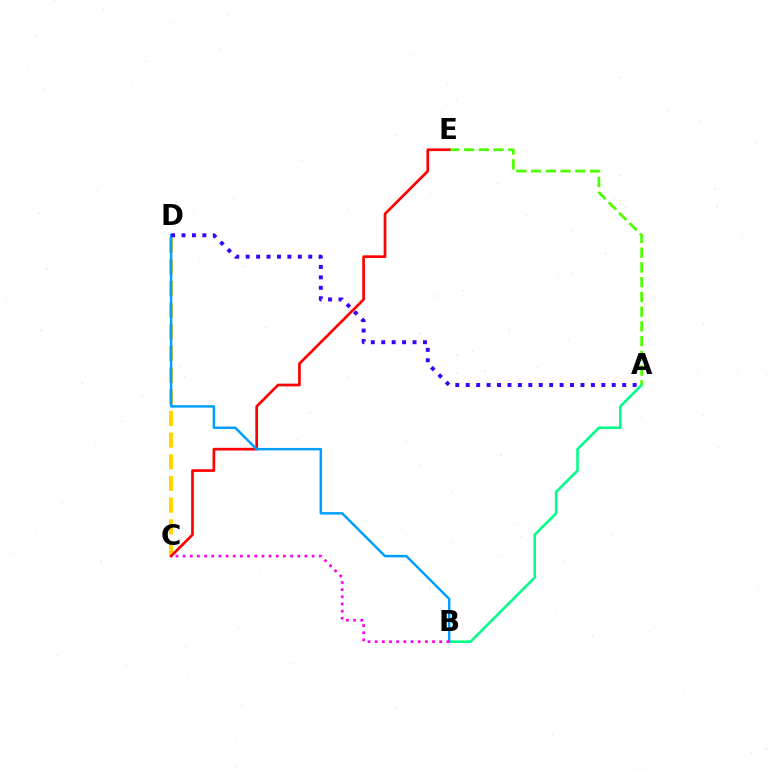{('C', 'D'): [{'color': '#ffd500', 'line_style': 'dashed', 'thickness': 2.94}], ('A', 'B'): [{'color': '#00ff86', 'line_style': 'solid', 'thickness': 1.85}], ('A', 'E'): [{'color': '#4fff00', 'line_style': 'dashed', 'thickness': 2.0}], ('C', 'E'): [{'color': '#ff0000', 'line_style': 'solid', 'thickness': 1.93}], ('B', 'D'): [{'color': '#009eff', 'line_style': 'solid', 'thickness': 1.78}], ('A', 'D'): [{'color': '#3700ff', 'line_style': 'dotted', 'thickness': 2.83}], ('B', 'C'): [{'color': '#ff00ed', 'line_style': 'dotted', 'thickness': 1.95}]}